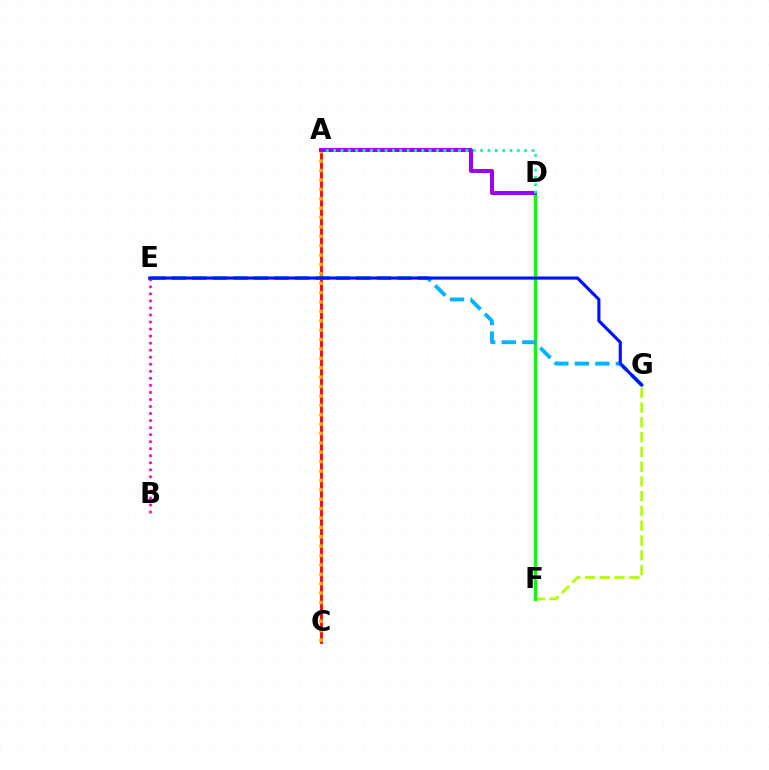{('F', 'G'): [{'color': '#b3ff00', 'line_style': 'dashed', 'thickness': 2.01}], ('D', 'F'): [{'color': '#08ff00', 'line_style': 'solid', 'thickness': 2.45}], ('A', 'C'): [{'color': '#ff0000', 'line_style': 'solid', 'thickness': 2.01}, {'color': '#ffa500', 'line_style': 'dotted', 'thickness': 2.55}], ('A', 'D'): [{'color': '#9b00ff', 'line_style': 'solid', 'thickness': 2.86}, {'color': '#00ff9d', 'line_style': 'dotted', 'thickness': 2.0}], ('B', 'E'): [{'color': '#ff00bd', 'line_style': 'dotted', 'thickness': 1.91}], ('E', 'G'): [{'color': '#00b5ff', 'line_style': 'dashed', 'thickness': 2.78}, {'color': '#0010ff', 'line_style': 'solid', 'thickness': 2.24}]}